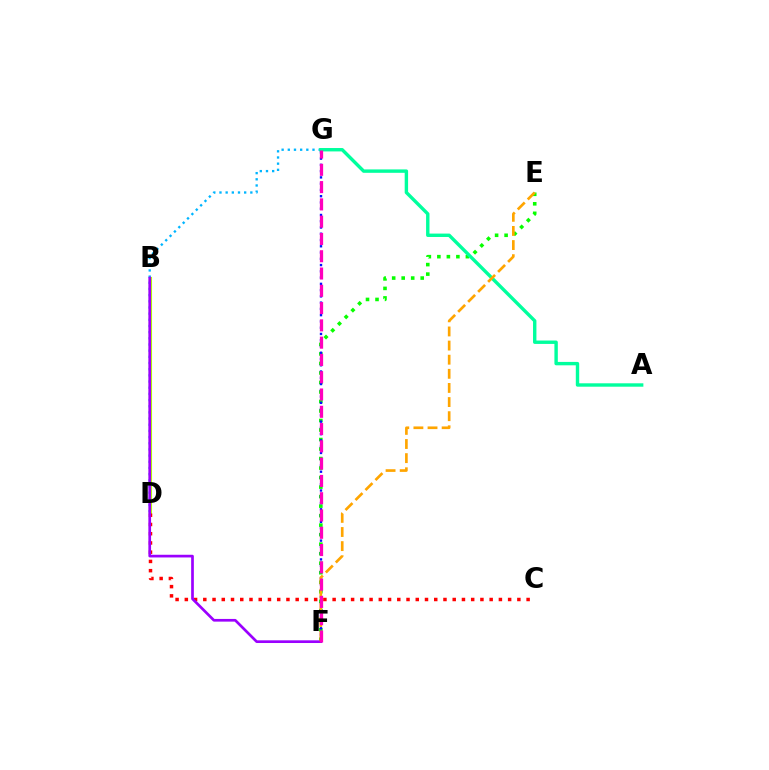{('E', 'F'): [{'color': '#08ff00', 'line_style': 'dotted', 'thickness': 2.58}, {'color': '#ffa500', 'line_style': 'dashed', 'thickness': 1.92}], ('D', 'G'): [{'color': '#00b5ff', 'line_style': 'dotted', 'thickness': 1.68}], ('B', 'D'): [{'color': '#b3ff00', 'line_style': 'solid', 'thickness': 2.24}], ('F', 'G'): [{'color': '#0010ff', 'line_style': 'dotted', 'thickness': 1.7}, {'color': '#ff00bd', 'line_style': 'dashed', 'thickness': 2.35}], ('C', 'D'): [{'color': '#ff0000', 'line_style': 'dotted', 'thickness': 2.51}], ('B', 'F'): [{'color': '#9b00ff', 'line_style': 'solid', 'thickness': 1.94}], ('A', 'G'): [{'color': '#00ff9d', 'line_style': 'solid', 'thickness': 2.45}]}